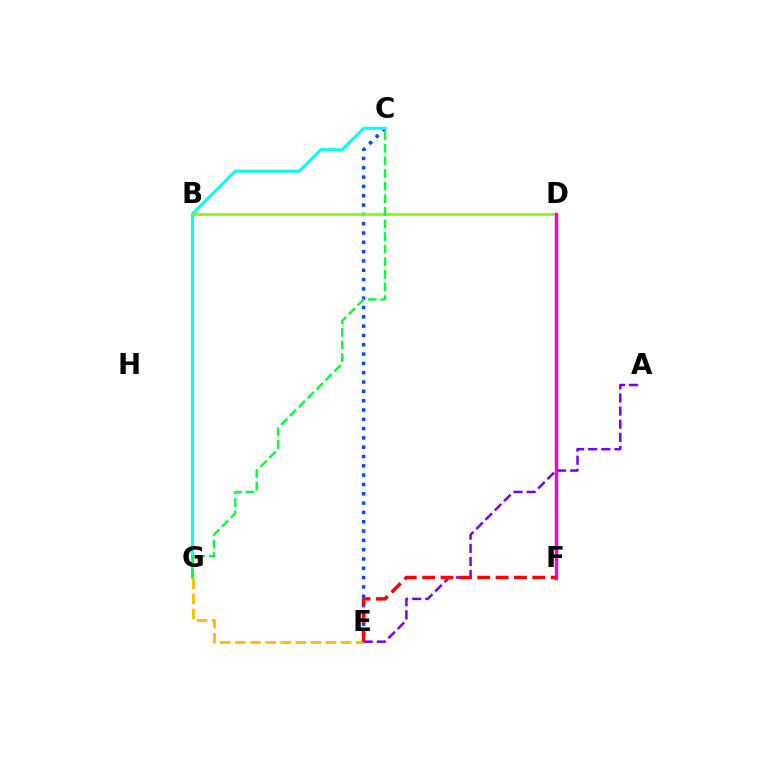{('C', 'E'): [{'color': '#004bff', 'line_style': 'dotted', 'thickness': 2.53}], ('C', 'G'): [{'color': '#00fff6', 'line_style': 'solid', 'thickness': 2.17}, {'color': '#00ff39', 'line_style': 'dashed', 'thickness': 1.71}], ('B', 'D'): [{'color': '#84ff00', 'line_style': 'solid', 'thickness': 2.01}], ('D', 'F'): [{'color': '#ff00cf', 'line_style': 'solid', 'thickness': 2.47}], ('E', 'G'): [{'color': '#ffbd00', 'line_style': 'dashed', 'thickness': 2.05}], ('A', 'E'): [{'color': '#7200ff', 'line_style': 'dashed', 'thickness': 1.78}], ('E', 'F'): [{'color': '#ff0000', 'line_style': 'dashed', 'thickness': 2.5}]}